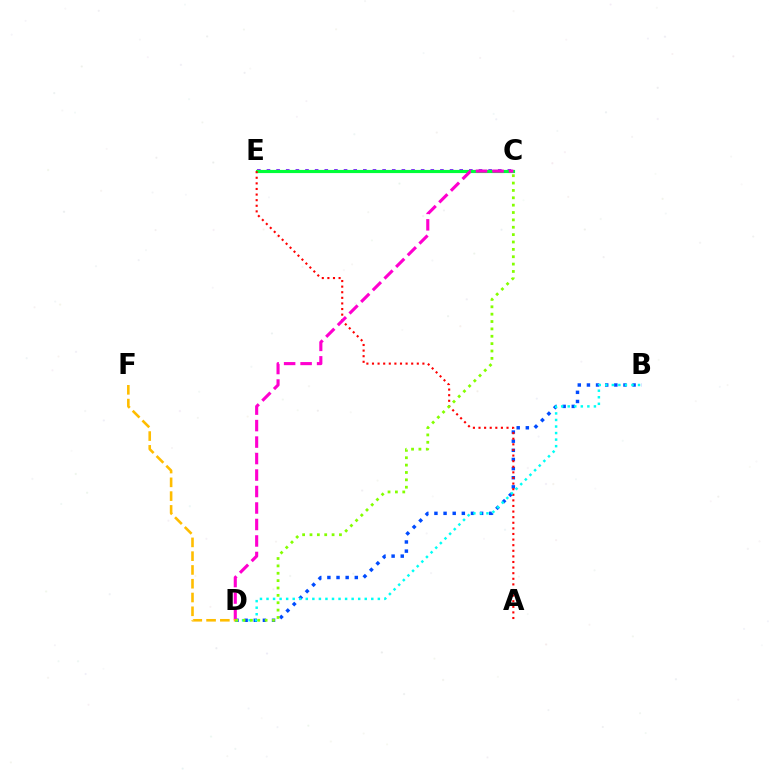{('C', 'E'): [{'color': '#7200ff', 'line_style': 'dotted', 'thickness': 2.62}, {'color': '#00ff39', 'line_style': 'solid', 'thickness': 2.27}], ('B', 'D'): [{'color': '#004bff', 'line_style': 'dotted', 'thickness': 2.48}, {'color': '#00fff6', 'line_style': 'dotted', 'thickness': 1.78}], ('A', 'E'): [{'color': '#ff0000', 'line_style': 'dotted', 'thickness': 1.52}], ('C', 'D'): [{'color': '#ff00cf', 'line_style': 'dashed', 'thickness': 2.24}, {'color': '#84ff00', 'line_style': 'dotted', 'thickness': 2.0}], ('D', 'F'): [{'color': '#ffbd00', 'line_style': 'dashed', 'thickness': 1.87}]}